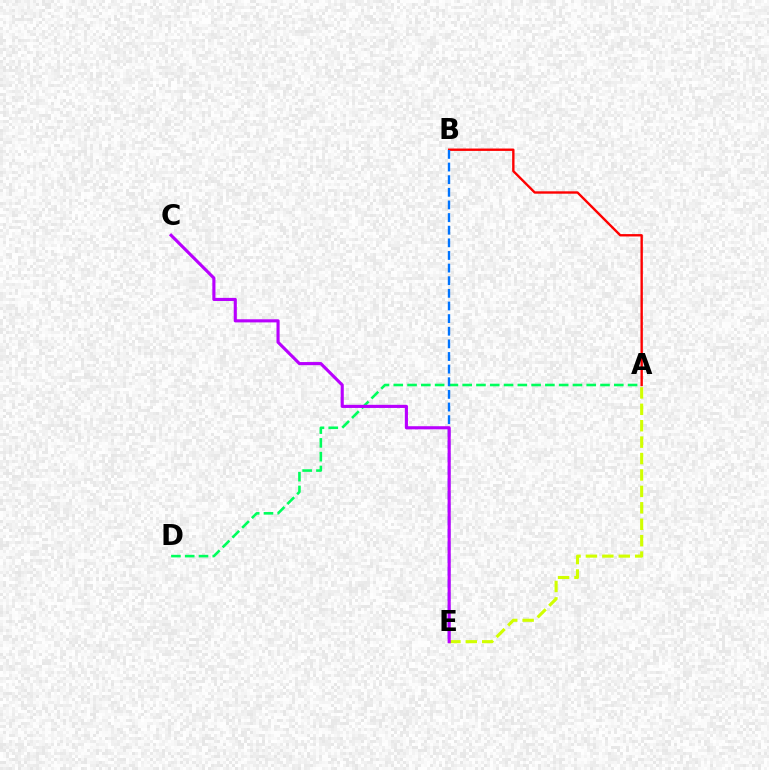{('A', 'E'): [{'color': '#d1ff00', 'line_style': 'dashed', 'thickness': 2.23}], ('A', 'D'): [{'color': '#00ff5c', 'line_style': 'dashed', 'thickness': 1.87}], ('A', 'B'): [{'color': '#ff0000', 'line_style': 'solid', 'thickness': 1.71}], ('B', 'E'): [{'color': '#0074ff', 'line_style': 'dashed', 'thickness': 1.72}], ('C', 'E'): [{'color': '#b900ff', 'line_style': 'solid', 'thickness': 2.25}]}